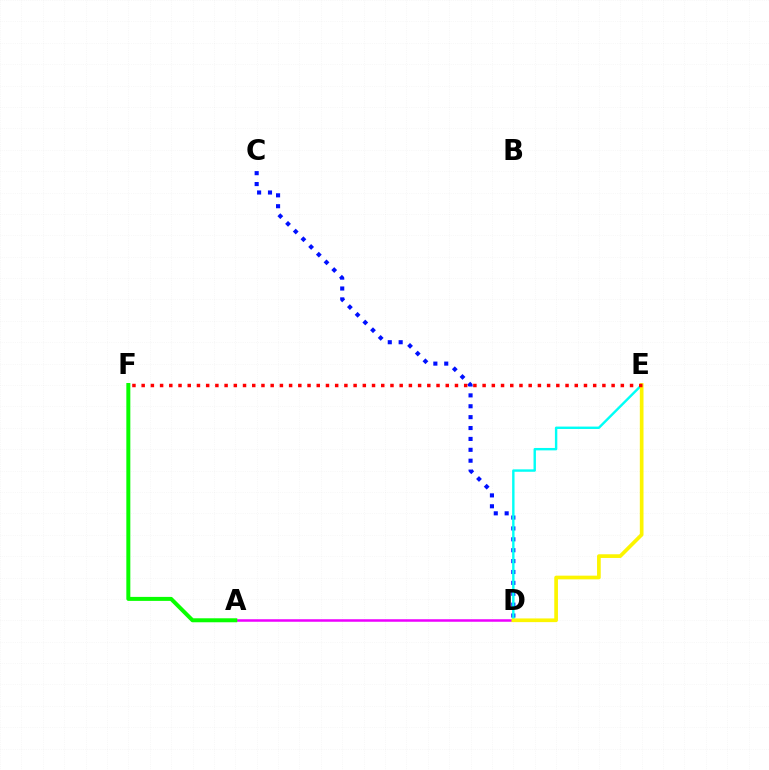{('C', 'D'): [{'color': '#0010ff', 'line_style': 'dotted', 'thickness': 2.96}], ('A', 'D'): [{'color': '#ee00ff', 'line_style': 'solid', 'thickness': 1.81}], ('D', 'E'): [{'color': '#00fff6', 'line_style': 'solid', 'thickness': 1.74}, {'color': '#fcf500', 'line_style': 'solid', 'thickness': 2.65}], ('A', 'F'): [{'color': '#08ff00', 'line_style': 'solid', 'thickness': 2.87}], ('E', 'F'): [{'color': '#ff0000', 'line_style': 'dotted', 'thickness': 2.5}]}